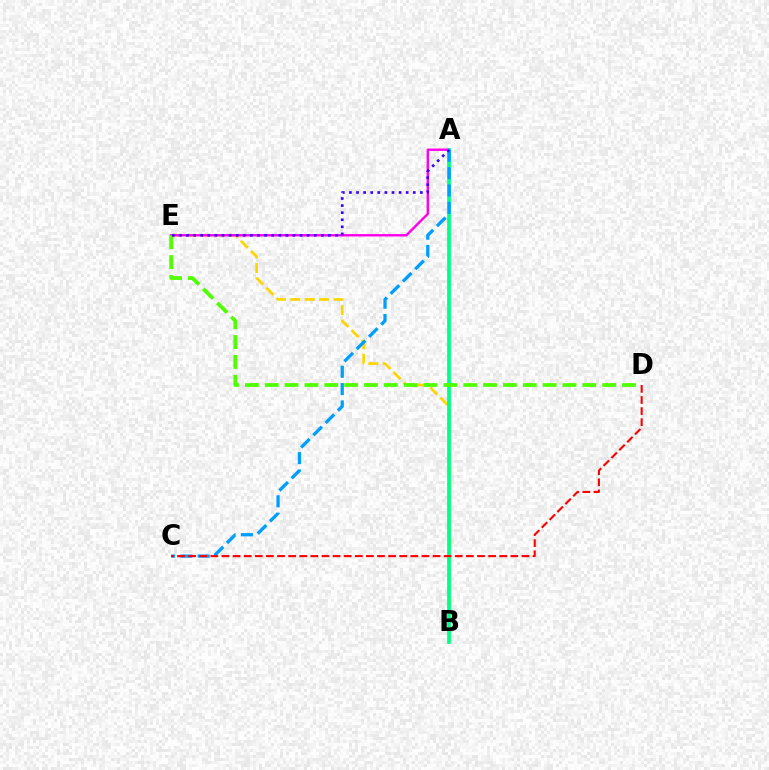{('B', 'E'): [{'color': '#ffd500', 'line_style': 'dashed', 'thickness': 1.96}], ('A', 'E'): [{'color': '#ff00ed', 'line_style': 'solid', 'thickness': 1.73}, {'color': '#3700ff', 'line_style': 'dotted', 'thickness': 1.93}], ('A', 'B'): [{'color': '#00ff86', 'line_style': 'solid', 'thickness': 2.69}], ('A', 'C'): [{'color': '#009eff', 'line_style': 'dashed', 'thickness': 2.36}], ('D', 'E'): [{'color': '#4fff00', 'line_style': 'dashed', 'thickness': 2.7}], ('C', 'D'): [{'color': '#ff0000', 'line_style': 'dashed', 'thickness': 1.51}]}